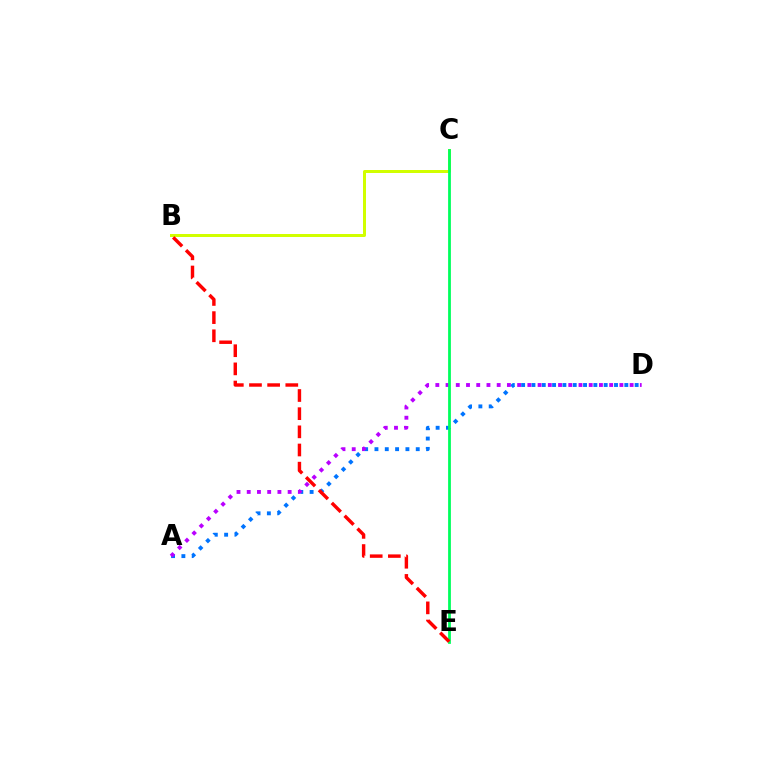{('B', 'C'): [{'color': '#d1ff00', 'line_style': 'solid', 'thickness': 2.16}], ('A', 'D'): [{'color': '#0074ff', 'line_style': 'dotted', 'thickness': 2.8}, {'color': '#b900ff', 'line_style': 'dotted', 'thickness': 2.78}], ('C', 'E'): [{'color': '#00ff5c', 'line_style': 'solid', 'thickness': 2.01}], ('B', 'E'): [{'color': '#ff0000', 'line_style': 'dashed', 'thickness': 2.47}]}